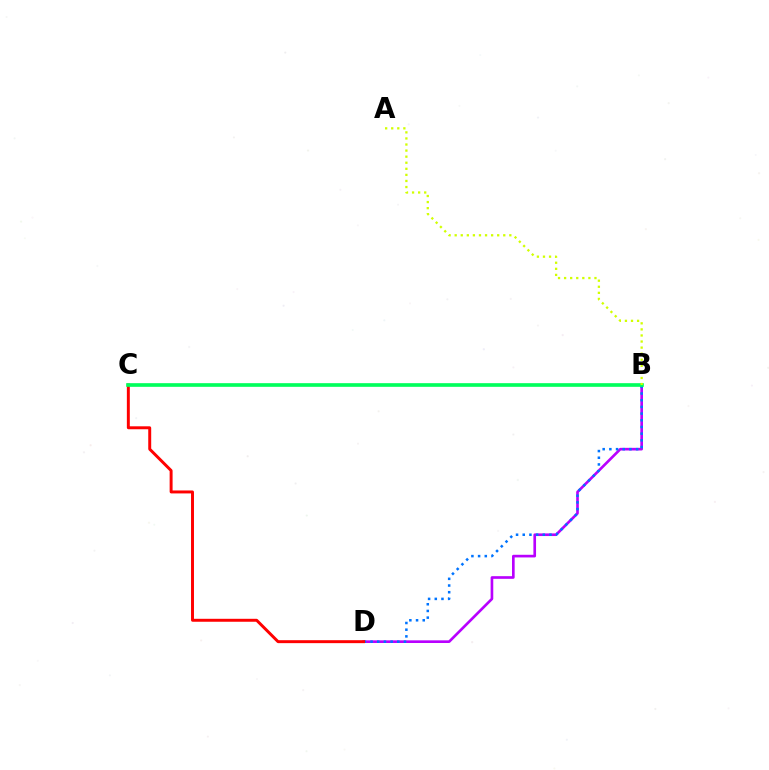{('B', 'D'): [{'color': '#b900ff', 'line_style': 'solid', 'thickness': 1.91}, {'color': '#0074ff', 'line_style': 'dotted', 'thickness': 1.82}], ('C', 'D'): [{'color': '#ff0000', 'line_style': 'solid', 'thickness': 2.13}], ('B', 'C'): [{'color': '#00ff5c', 'line_style': 'solid', 'thickness': 2.63}], ('A', 'B'): [{'color': '#d1ff00', 'line_style': 'dotted', 'thickness': 1.65}]}